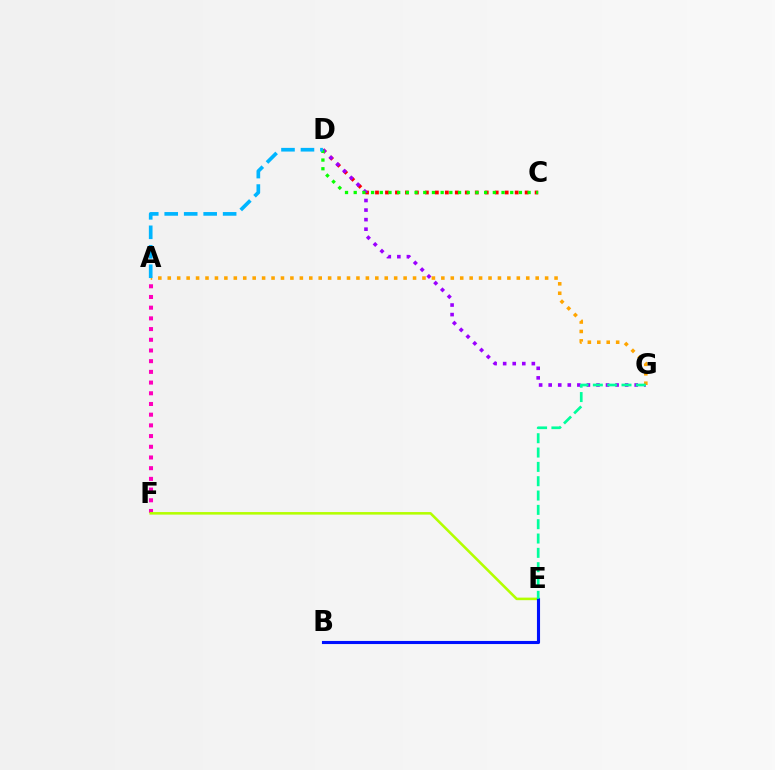{('A', 'F'): [{'color': '#ff00bd', 'line_style': 'dotted', 'thickness': 2.91}], ('C', 'D'): [{'color': '#ff0000', 'line_style': 'dotted', 'thickness': 2.71}, {'color': '#08ff00', 'line_style': 'dotted', 'thickness': 2.36}], ('D', 'G'): [{'color': '#9b00ff', 'line_style': 'dotted', 'thickness': 2.6}], ('A', 'G'): [{'color': '#ffa500', 'line_style': 'dotted', 'thickness': 2.56}], ('E', 'F'): [{'color': '#b3ff00', 'line_style': 'solid', 'thickness': 1.84}], ('B', 'E'): [{'color': '#0010ff', 'line_style': 'solid', 'thickness': 2.23}], ('E', 'G'): [{'color': '#00ff9d', 'line_style': 'dashed', 'thickness': 1.95}], ('A', 'D'): [{'color': '#00b5ff', 'line_style': 'dashed', 'thickness': 2.65}]}